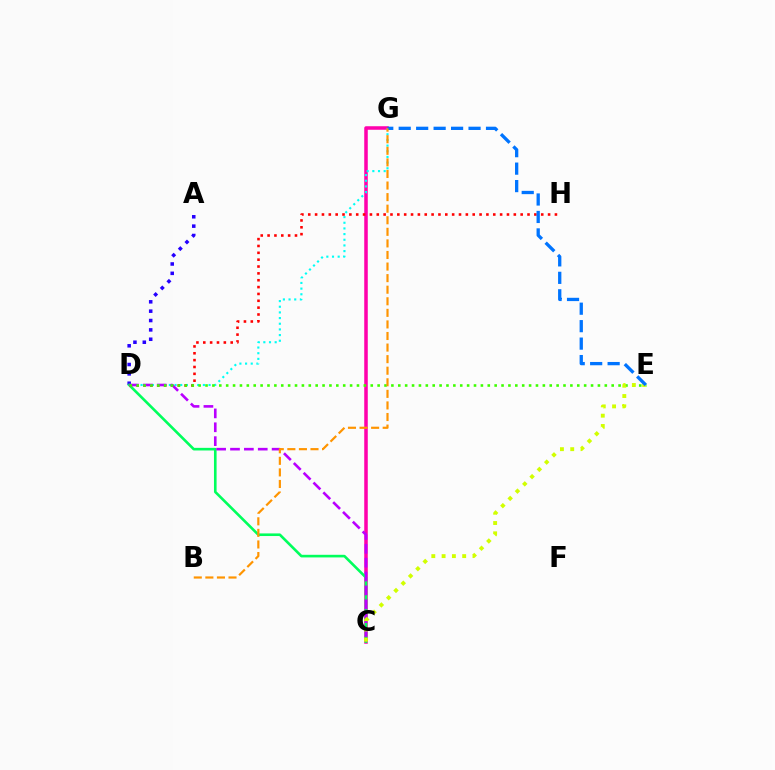{('A', 'D'): [{'color': '#2500ff', 'line_style': 'dotted', 'thickness': 2.54}], ('C', 'G'): [{'color': '#ff00ac', 'line_style': 'solid', 'thickness': 2.54}], ('C', 'D'): [{'color': '#00ff5c', 'line_style': 'solid', 'thickness': 1.89}, {'color': '#b900ff', 'line_style': 'dashed', 'thickness': 1.88}], ('D', 'G'): [{'color': '#00fff6', 'line_style': 'dotted', 'thickness': 1.54}], ('D', 'H'): [{'color': '#ff0000', 'line_style': 'dotted', 'thickness': 1.86}], ('D', 'E'): [{'color': '#3dff00', 'line_style': 'dotted', 'thickness': 1.87}], ('C', 'E'): [{'color': '#d1ff00', 'line_style': 'dotted', 'thickness': 2.8}], ('E', 'G'): [{'color': '#0074ff', 'line_style': 'dashed', 'thickness': 2.37}], ('B', 'G'): [{'color': '#ff9400', 'line_style': 'dashed', 'thickness': 1.57}]}